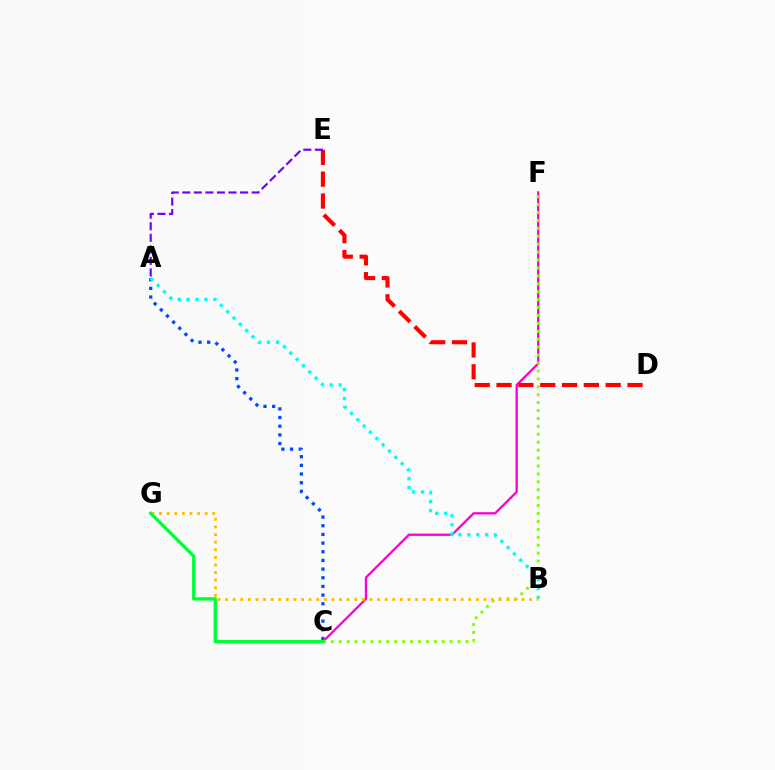{('A', 'C'): [{'color': '#004bff', 'line_style': 'dotted', 'thickness': 2.36}], ('C', 'F'): [{'color': '#ff00cf', 'line_style': 'solid', 'thickness': 1.66}, {'color': '#84ff00', 'line_style': 'dotted', 'thickness': 2.15}], ('D', 'E'): [{'color': '#ff0000', 'line_style': 'dashed', 'thickness': 2.97}], ('A', 'E'): [{'color': '#7200ff', 'line_style': 'dashed', 'thickness': 1.57}], ('A', 'B'): [{'color': '#00fff6', 'line_style': 'dotted', 'thickness': 2.42}], ('B', 'G'): [{'color': '#ffbd00', 'line_style': 'dotted', 'thickness': 2.07}], ('C', 'G'): [{'color': '#00ff39', 'line_style': 'solid', 'thickness': 2.41}]}